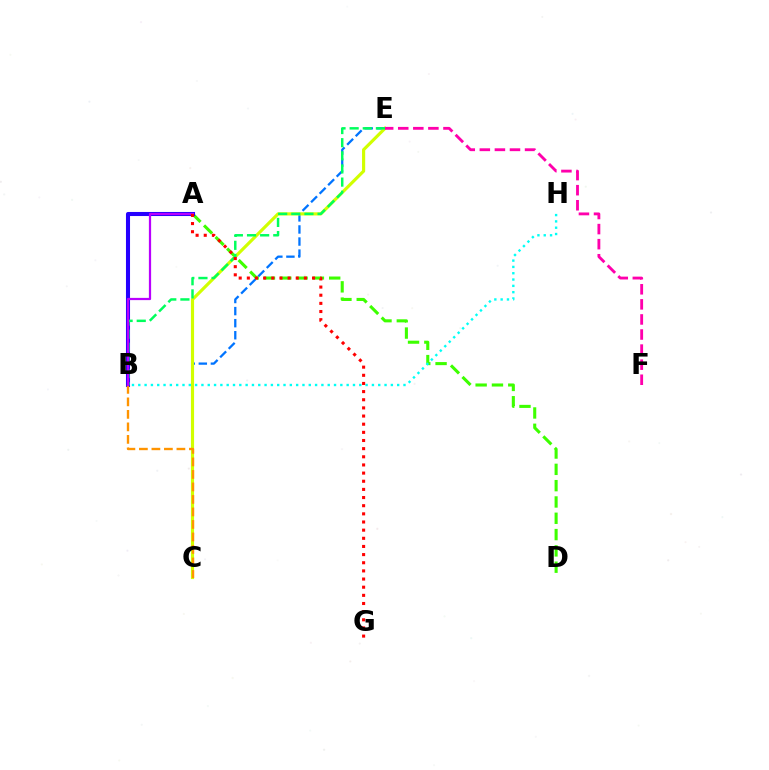{('C', 'E'): [{'color': '#0074ff', 'line_style': 'dashed', 'thickness': 1.64}, {'color': '#d1ff00', 'line_style': 'solid', 'thickness': 2.27}], ('A', 'D'): [{'color': '#3dff00', 'line_style': 'dashed', 'thickness': 2.22}], ('A', 'B'): [{'color': '#2500ff', 'line_style': 'solid', 'thickness': 2.93}, {'color': '#b900ff', 'line_style': 'solid', 'thickness': 1.61}], ('B', 'C'): [{'color': '#ff9400', 'line_style': 'dashed', 'thickness': 1.7}], ('B', 'E'): [{'color': '#00ff5c', 'line_style': 'dashed', 'thickness': 1.78}], ('E', 'F'): [{'color': '#ff00ac', 'line_style': 'dashed', 'thickness': 2.05}], ('B', 'H'): [{'color': '#00fff6', 'line_style': 'dotted', 'thickness': 1.72}], ('A', 'G'): [{'color': '#ff0000', 'line_style': 'dotted', 'thickness': 2.21}]}